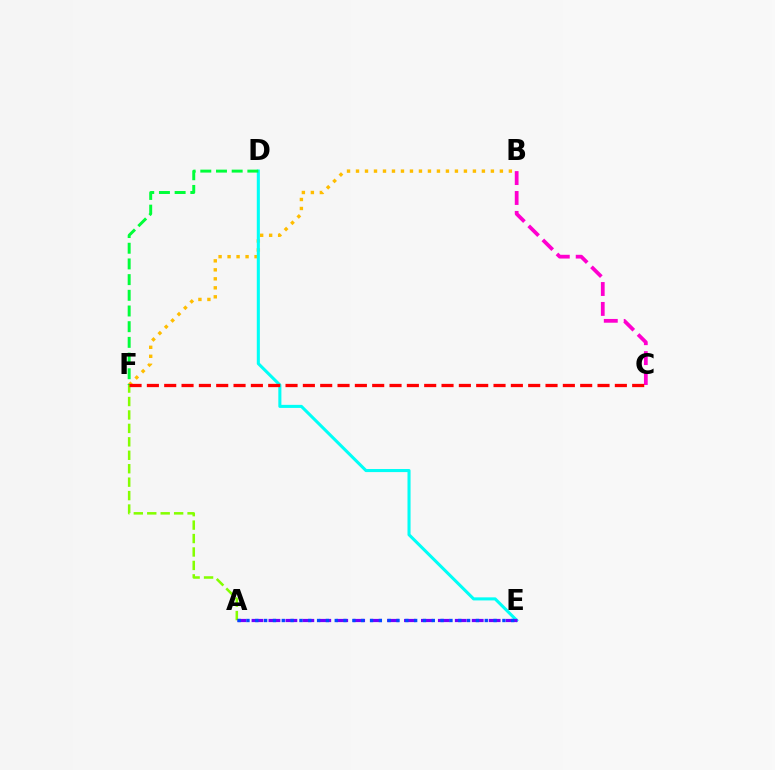{('B', 'F'): [{'color': '#ffbd00', 'line_style': 'dotted', 'thickness': 2.44}], ('D', 'E'): [{'color': '#00fff6', 'line_style': 'solid', 'thickness': 2.21}], ('D', 'F'): [{'color': '#00ff39', 'line_style': 'dashed', 'thickness': 2.13}], ('A', 'F'): [{'color': '#84ff00', 'line_style': 'dashed', 'thickness': 1.83}], ('B', 'C'): [{'color': '#ff00cf', 'line_style': 'dashed', 'thickness': 2.71}], ('A', 'E'): [{'color': '#7200ff', 'line_style': 'dashed', 'thickness': 2.3}, {'color': '#004bff', 'line_style': 'dotted', 'thickness': 2.4}], ('C', 'F'): [{'color': '#ff0000', 'line_style': 'dashed', 'thickness': 2.35}]}